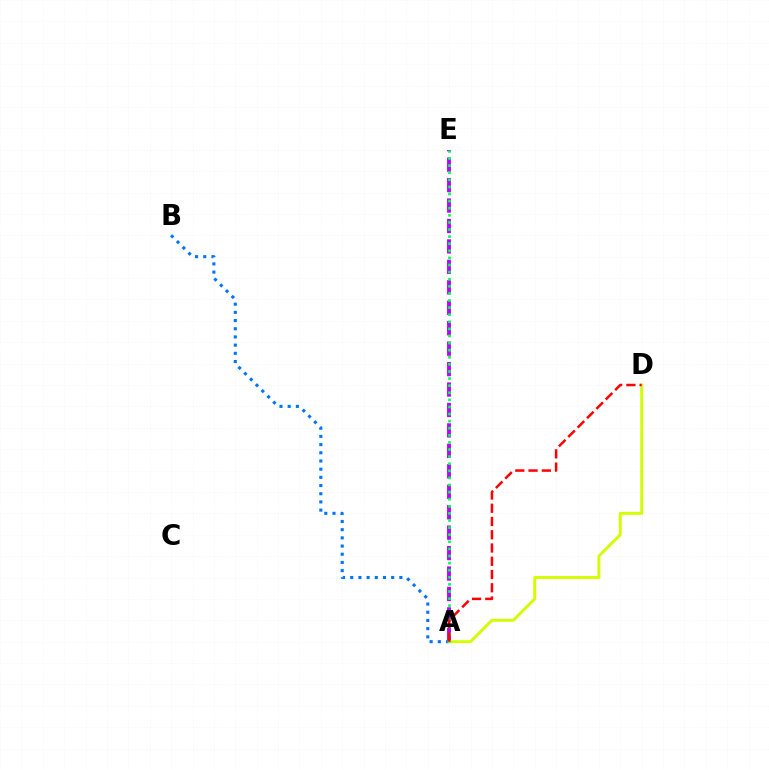{('A', 'E'): [{'color': '#b900ff', 'line_style': 'dashed', 'thickness': 2.78}, {'color': '#00ff5c', 'line_style': 'dotted', 'thickness': 1.93}], ('A', 'B'): [{'color': '#0074ff', 'line_style': 'dotted', 'thickness': 2.23}], ('A', 'D'): [{'color': '#d1ff00', 'line_style': 'solid', 'thickness': 2.1}, {'color': '#ff0000', 'line_style': 'dashed', 'thickness': 1.8}]}